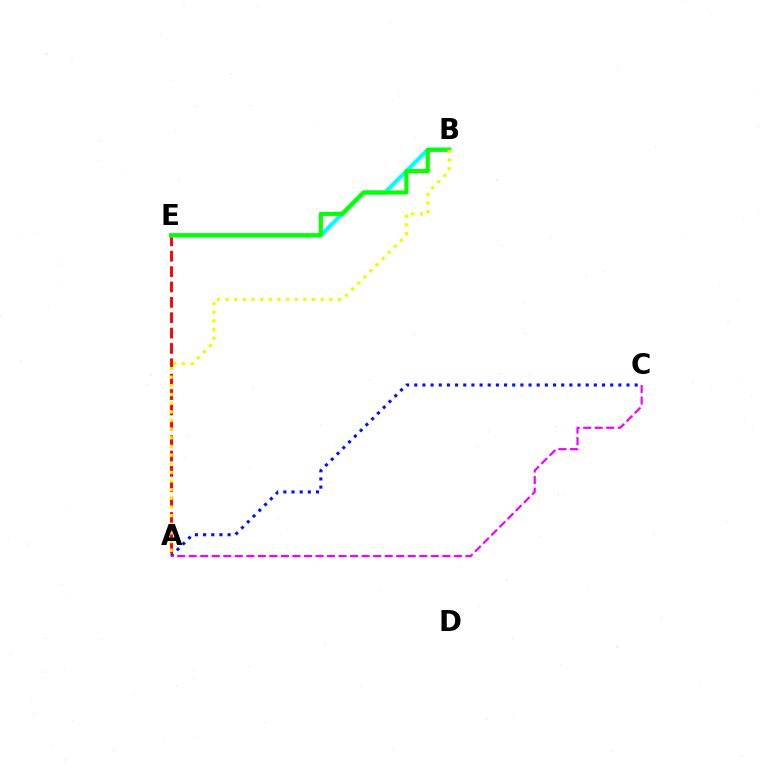{('A', 'E'): [{'color': '#ff0000', 'line_style': 'dashed', 'thickness': 2.09}], ('A', 'C'): [{'color': '#0010ff', 'line_style': 'dotted', 'thickness': 2.22}, {'color': '#ee00ff', 'line_style': 'dashed', 'thickness': 1.57}], ('B', 'E'): [{'color': '#00fff6', 'line_style': 'solid', 'thickness': 2.93}, {'color': '#08ff00', 'line_style': 'solid', 'thickness': 2.96}], ('A', 'B'): [{'color': '#fcf500', 'line_style': 'dotted', 'thickness': 2.35}]}